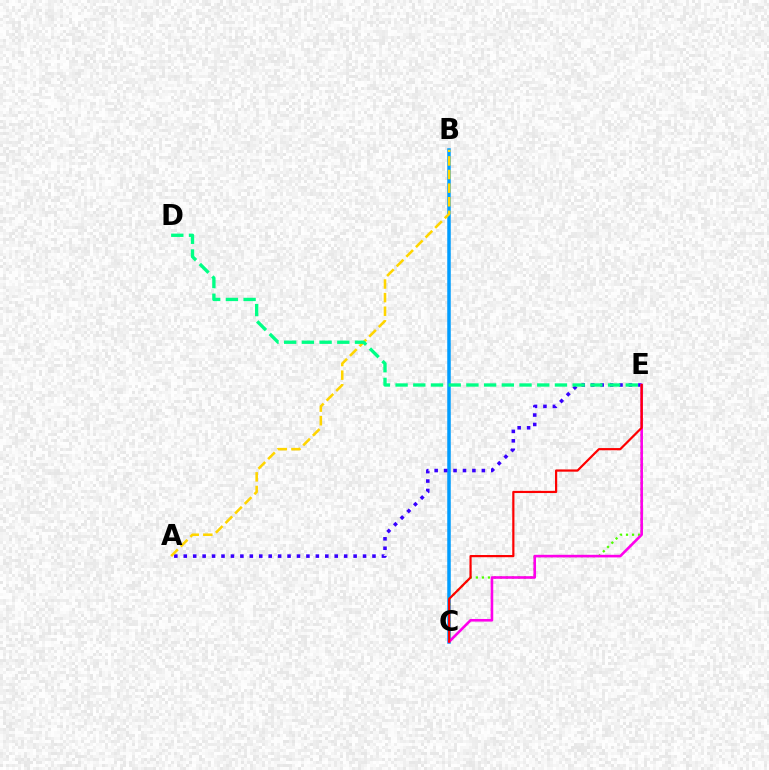{('B', 'C'): [{'color': '#009eff', 'line_style': 'solid', 'thickness': 2.53}], ('A', 'E'): [{'color': '#3700ff', 'line_style': 'dotted', 'thickness': 2.56}], ('C', 'E'): [{'color': '#4fff00', 'line_style': 'dotted', 'thickness': 1.63}, {'color': '#ff00ed', 'line_style': 'solid', 'thickness': 1.88}, {'color': '#ff0000', 'line_style': 'solid', 'thickness': 1.58}], ('A', 'B'): [{'color': '#ffd500', 'line_style': 'dashed', 'thickness': 1.85}], ('D', 'E'): [{'color': '#00ff86', 'line_style': 'dashed', 'thickness': 2.41}]}